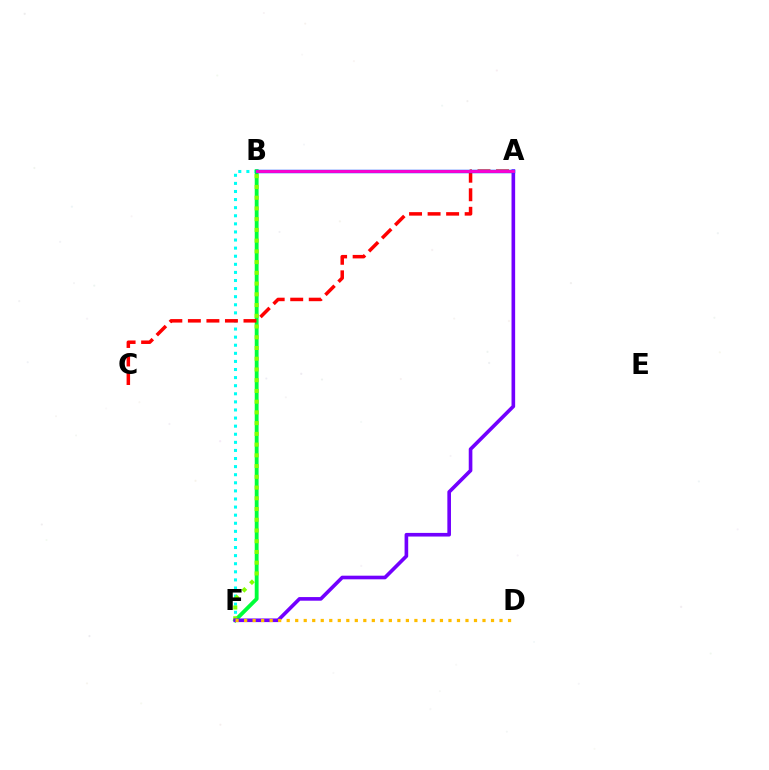{('B', 'F'): [{'color': '#00fff6', 'line_style': 'dotted', 'thickness': 2.2}, {'color': '#00ff39', 'line_style': 'solid', 'thickness': 2.78}, {'color': '#84ff00', 'line_style': 'dotted', 'thickness': 2.92}], ('A', 'F'): [{'color': '#7200ff', 'line_style': 'solid', 'thickness': 2.61}], ('A', 'C'): [{'color': '#ff0000', 'line_style': 'dashed', 'thickness': 2.52}], ('A', 'B'): [{'color': '#004bff', 'line_style': 'solid', 'thickness': 2.5}, {'color': '#ff00cf', 'line_style': 'solid', 'thickness': 2.05}], ('D', 'F'): [{'color': '#ffbd00', 'line_style': 'dotted', 'thickness': 2.31}]}